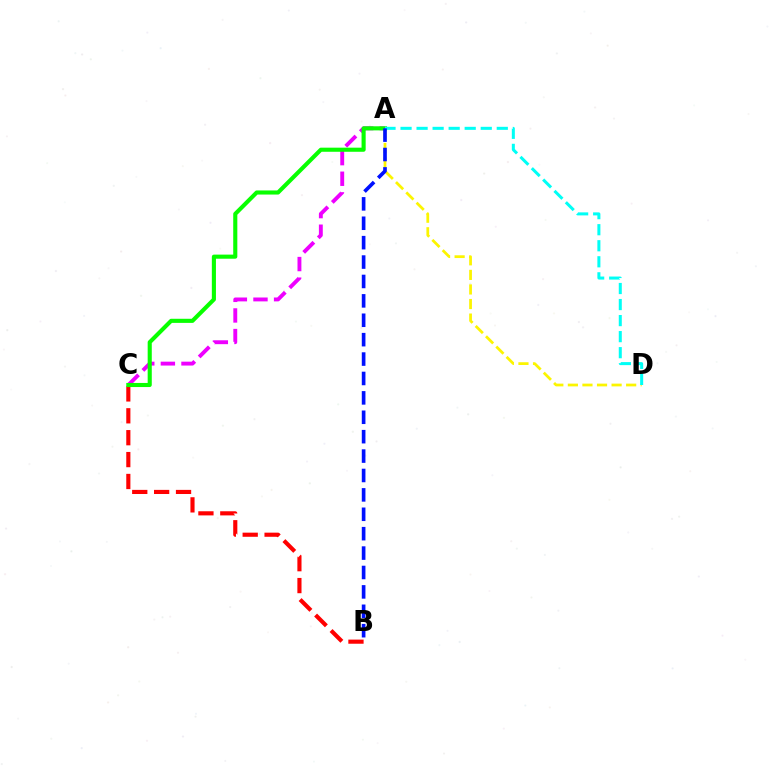{('A', 'D'): [{'color': '#fcf500', 'line_style': 'dashed', 'thickness': 1.98}, {'color': '#00fff6', 'line_style': 'dashed', 'thickness': 2.18}], ('B', 'C'): [{'color': '#ff0000', 'line_style': 'dashed', 'thickness': 2.97}], ('A', 'C'): [{'color': '#ee00ff', 'line_style': 'dashed', 'thickness': 2.8}, {'color': '#08ff00', 'line_style': 'solid', 'thickness': 2.95}], ('A', 'B'): [{'color': '#0010ff', 'line_style': 'dashed', 'thickness': 2.64}]}